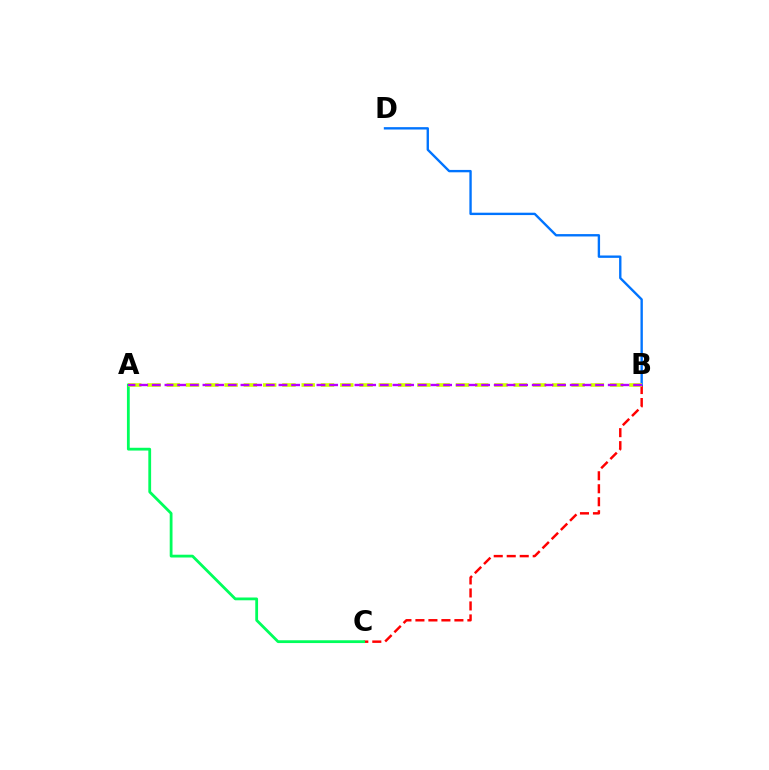{('B', 'C'): [{'color': '#ff0000', 'line_style': 'dashed', 'thickness': 1.77}], ('A', 'C'): [{'color': '#00ff5c', 'line_style': 'solid', 'thickness': 2.01}], ('B', 'D'): [{'color': '#0074ff', 'line_style': 'solid', 'thickness': 1.71}], ('A', 'B'): [{'color': '#d1ff00', 'line_style': 'dashed', 'thickness': 2.62}, {'color': '#b900ff', 'line_style': 'dashed', 'thickness': 1.72}]}